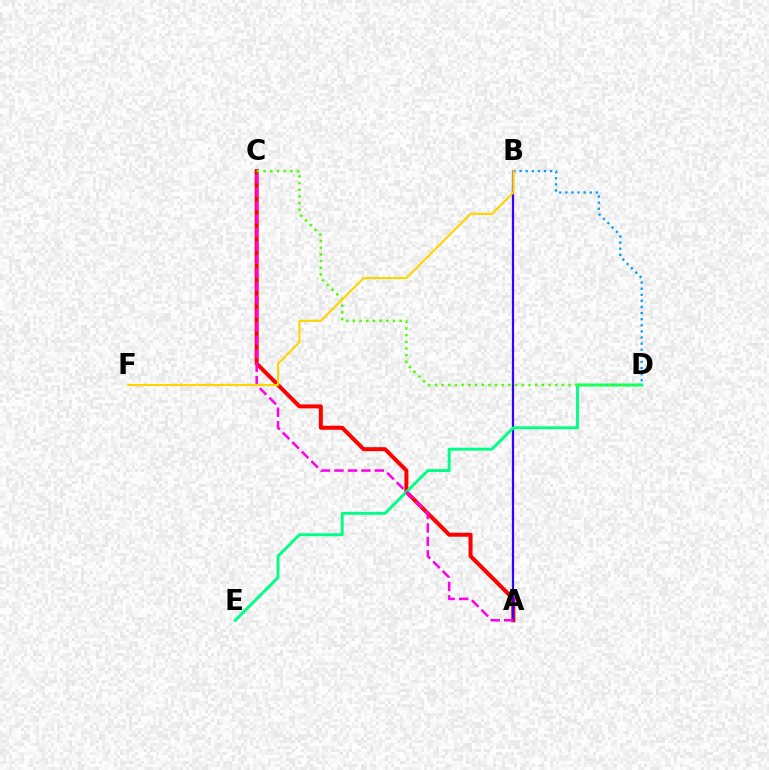{('A', 'C'): [{'color': '#ff0000', 'line_style': 'solid', 'thickness': 2.89}, {'color': '#ff00ed', 'line_style': 'dashed', 'thickness': 1.83}], ('A', 'B'): [{'color': '#3700ff', 'line_style': 'solid', 'thickness': 1.6}], ('B', 'D'): [{'color': '#009eff', 'line_style': 'dotted', 'thickness': 1.66}], ('D', 'E'): [{'color': '#00ff86', 'line_style': 'solid', 'thickness': 2.1}], ('C', 'D'): [{'color': '#4fff00', 'line_style': 'dotted', 'thickness': 1.82}], ('B', 'F'): [{'color': '#ffd500', 'line_style': 'solid', 'thickness': 1.53}]}